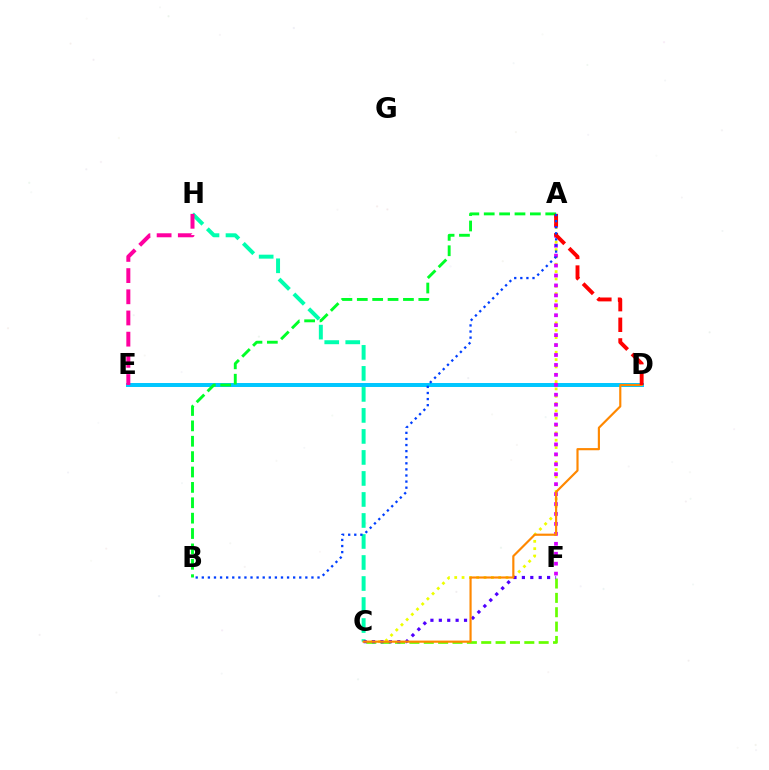{('A', 'C'): [{'color': '#eeff00', 'line_style': 'dotted', 'thickness': 1.99}], ('D', 'E'): [{'color': '#00c7ff', 'line_style': 'solid', 'thickness': 2.86}], ('A', 'F'): [{'color': '#d600ff', 'line_style': 'dotted', 'thickness': 2.7}], ('C', 'F'): [{'color': '#66ff00', 'line_style': 'dashed', 'thickness': 1.95}, {'color': '#4f00ff', 'line_style': 'dotted', 'thickness': 2.28}], ('C', 'H'): [{'color': '#00ffaf', 'line_style': 'dashed', 'thickness': 2.85}], ('A', 'B'): [{'color': '#00ff27', 'line_style': 'dashed', 'thickness': 2.09}, {'color': '#003fff', 'line_style': 'dotted', 'thickness': 1.65}], ('C', 'D'): [{'color': '#ff8800', 'line_style': 'solid', 'thickness': 1.56}], ('A', 'D'): [{'color': '#ff0000', 'line_style': 'dashed', 'thickness': 2.8}], ('E', 'H'): [{'color': '#ff00a0', 'line_style': 'dashed', 'thickness': 2.88}]}